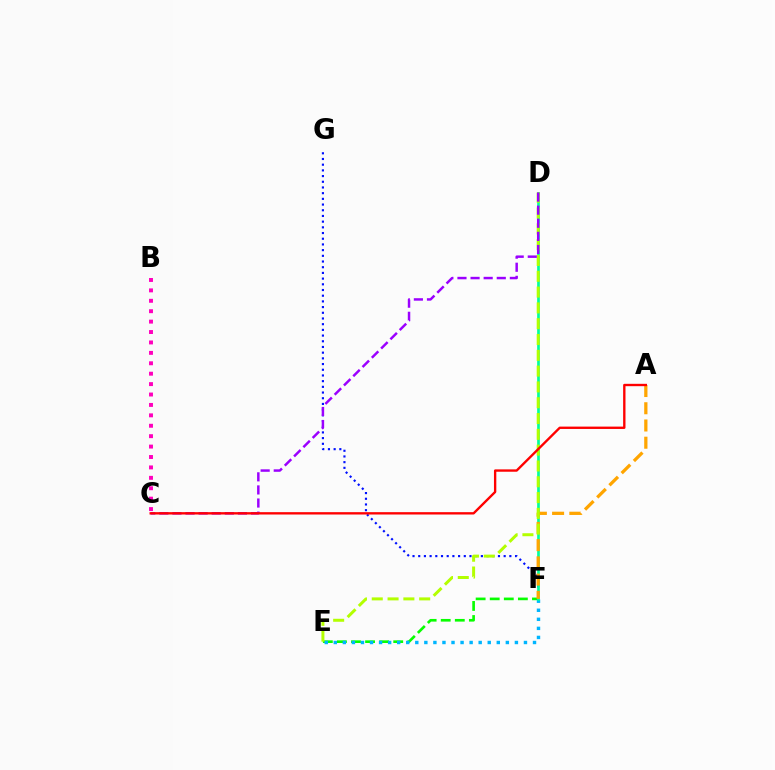{('E', 'F'): [{'color': '#08ff00', 'line_style': 'dashed', 'thickness': 1.91}, {'color': '#00b5ff', 'line_style': 'dotted', 'thickness': 2.46}], ('F', 'G'): [{'color': '#0010ff', 'line_style': 'dotted', 'thickness': 1.55}], ('D', 'F'): [{'color': '#00ff9d', 'line_style': 'solid', 'thickness': 1.93}], ('A', 'F'): [{'color': '#ffa500', 'line_style': 'dashed', 'thickness': 2.34}], ('D', 'E'): [{'color': '#b3ff00', 'line_style': 'dashed', 'thickness': 2.15}], ('C', 'D'): [{'color': '#9b00ff', 'line_style': 'dashed', 'thickness': 1.78}], ('B', 'C'): [{'color': '#ff00bd', 'line_style': 'dotted', 'thickness': 2.83}], ('A', 'C'): [{'color': '#ff0000', 'line_style': 'solid', 'thickness': 1.7}]}